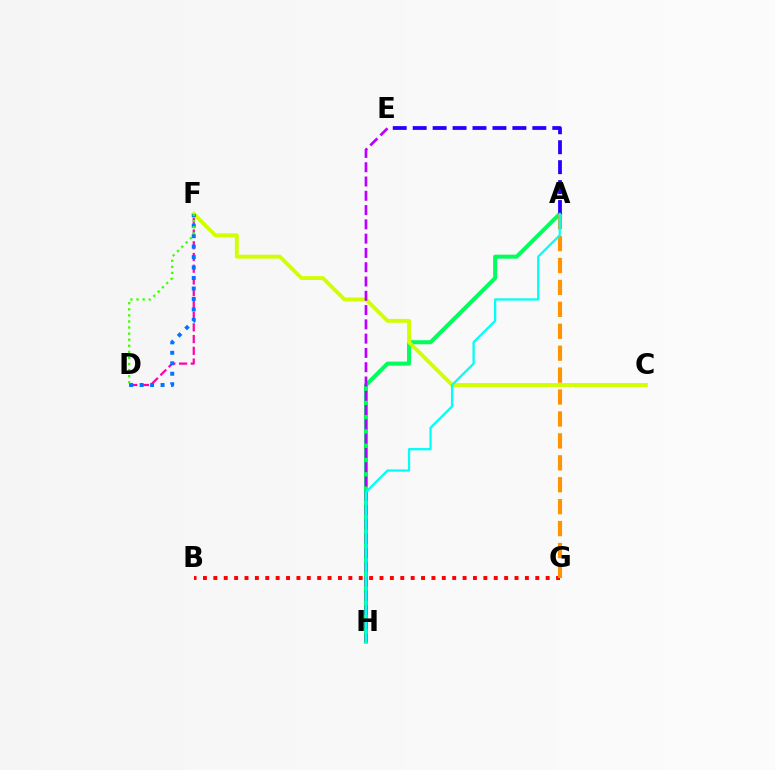{('D', 'F'): [{'color': '#ff00ac', 'line_style': 'dashed', 'thickness': 1.59}, {'color': '#0074ff', 'line_style': 'dotted', 'thickness': 2.84}, {'color': '#3dff00', 'line_style': 'dotted', 'thickness': 1.65}], ('A', 'H'): [{'color': '#00ff5c', 'line_style': 'solid', 'thickness': 2.89}, {'color': '#00fff6', 'line_style': 'solid', 'thickness': 1.63}], ('C', 'F'): [{'color': '#d1ff00', 'line_style': 'solid', 'thickness': 2.79}], ('B', 'G'): [{'color': '#ff0000', 'line_style': 'dotted', 'thickness': 2.82}], ('A', 'E'): [{'color': '#2500ff', 'line_style': 'dashed', 'thickness': 2.71}], ('E', 'H'): [{'color': '#b900ff', 'line_style': 'dashed', 'thickness': 1.94}], ('A', 'G'): [{'color': '#ff9400', 'line_style': 'dashed', 'thickness': 2.98}]}